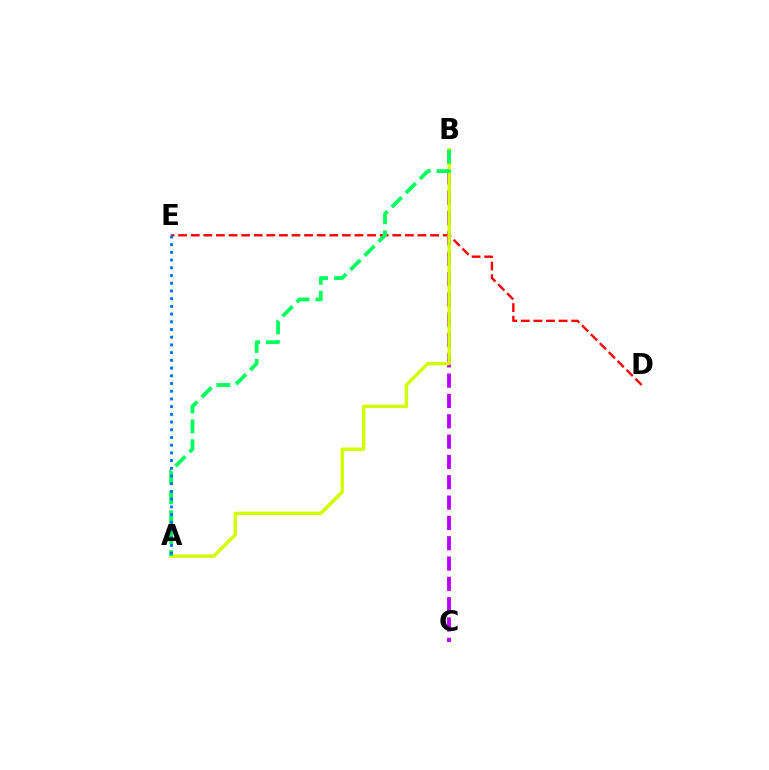{('B', 'C'): [{'color': '#b900ff', 'line_style': 'dashed', 'thickness': 2.76}], ('D', 'E'): [{'color': '#ff0000', 'line_style': 'dashed', 'thickness': 1.71}], ('A', 'B'): [{'color': '#d1ff00', 'line_style': 'solid', 'thickness': 2.45}, {'color': '#00ff5c', 'line_style': 'dashed', 'thickness': 2.71}], ('A', 'E'): [{'color': '#0074ff', 'line_style': 'dotted', 'thickness': 2.1}]}